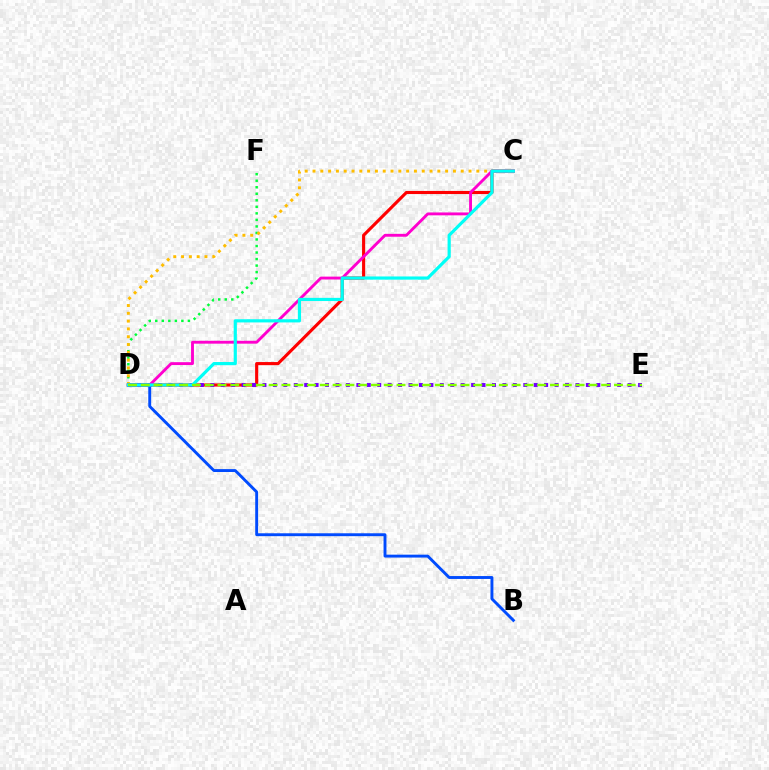{('D', 'F'): [{'color': '#00ff39', 'line_style': 'dotted', 'thickness': 1.77}], ('C', 'D'): [{'color': '#ff0000', 'line_style': 'solid', 'thickness': 2.24}, {'color': '#ffbd00', 'line_style': 'dotted', 'thickness': 2.12}, {'color': '#ff00cf', 'line_style': 'solid', 'thickness': 2.07}, {'color': '#00fff6', 'line_style': 'solid', 'thickness': 2.29}], ('D', 'E'): [{'color': '#7200ff', 'line_style': 'dotted', 'thickness': 2.83}, {'color': '#84ff00', 'line_style': 'dashed', 'thickness': 1.74}], ('B', 'D'): [{'color': '#004bff', 'line_style': 'solid', 'thickness': 2.09}]}